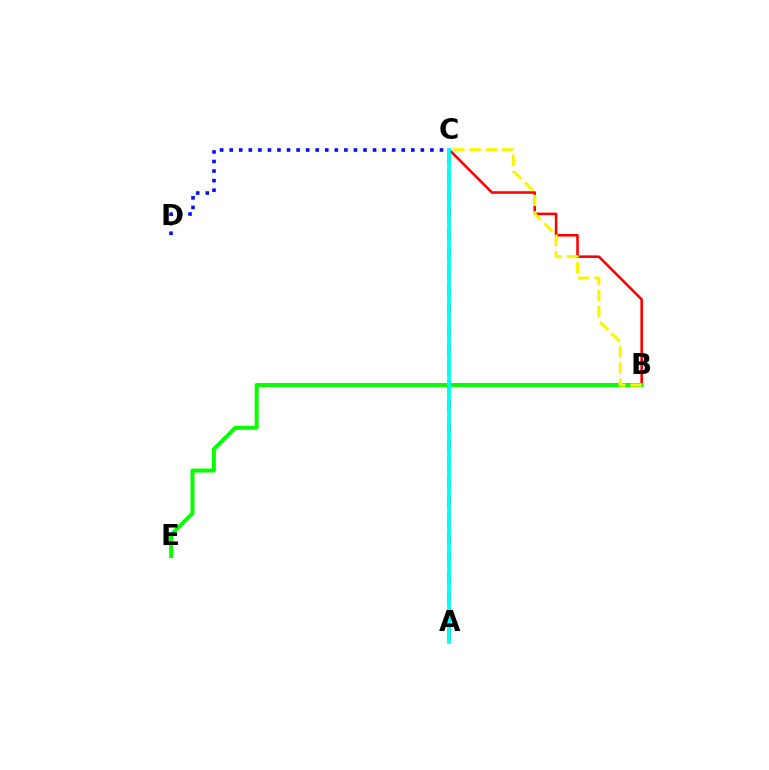{('B', 'C'): [{'color': '#ff0000', 'line_style': 'solid', 'thickness': 1.86}, {'color': '#fcf500', 'line_style': 'dashed', 'thickness': 2.21}], ('A', 'C'): [{'color': '#ee00ff', 'line_style': 'dashed', 'thickness': 2.6}, {'color': '#00fff6', 'line_style': 'solid', 'thickness': 2.73}], ('B', 'E'): [{'color': '#08ff00', 'line_style': 'solid', 'thickness': 2.87}], ('C', 'D'): [{'color': '#0010ff', 'line_style': 'dotted', 'thickness': 2.6}]}